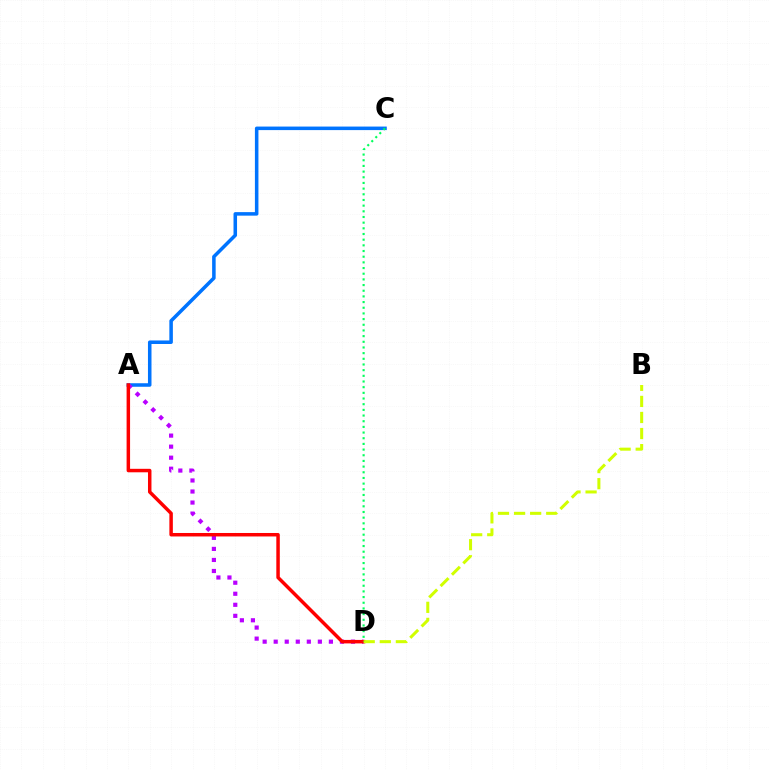{('A', 'C'): [{'color': '#0074ff', 'line_style': 'solid', 'thickness': 2.54}], ('A', 'D'): [{'color': '#b900ff', 'line_style': 'dotted', 'thickness': 3.0}, {'color': '#ff0000', 'line_style': 'solid', 'thickness': 2.51}], ('B', 'D'): [{'color': '#d1ff00', 'line_style': 'dashed', 'thickness': 2.18}], ('C', 'D'): [{'color': '#00ff5c', 'line_style': 'dotted', 'thickness': 1.54}]}